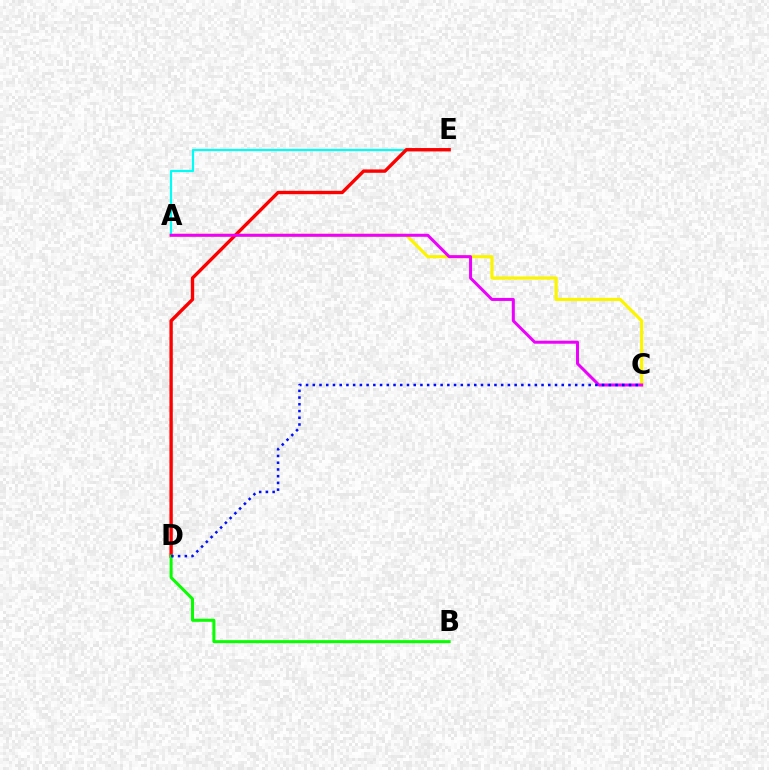{('A', 'C'): [{'color': '#fcf500', 'line_style': 'solid', 'thickness': 2.27}, {'color': '#ee00ff', 'line_style': 'solid', 'thickness': 2.16}], ('A', 'E'): [{'color': '#00fff6', 'line_style': 'solid', 'thickness': 1.56}], ('D', 'E'): [{'color': '#ff0000', 'line_style': 'solid', 'thickness': 2.42}], ('B', 'D'): [{'color': '#08ff00', 'line_style': 'solid', 'thickness': 2.17}], ('C', 'D'): [{'color': '#0010ff', 'line_style': 'dotted', 'thickness': 1.83}]}